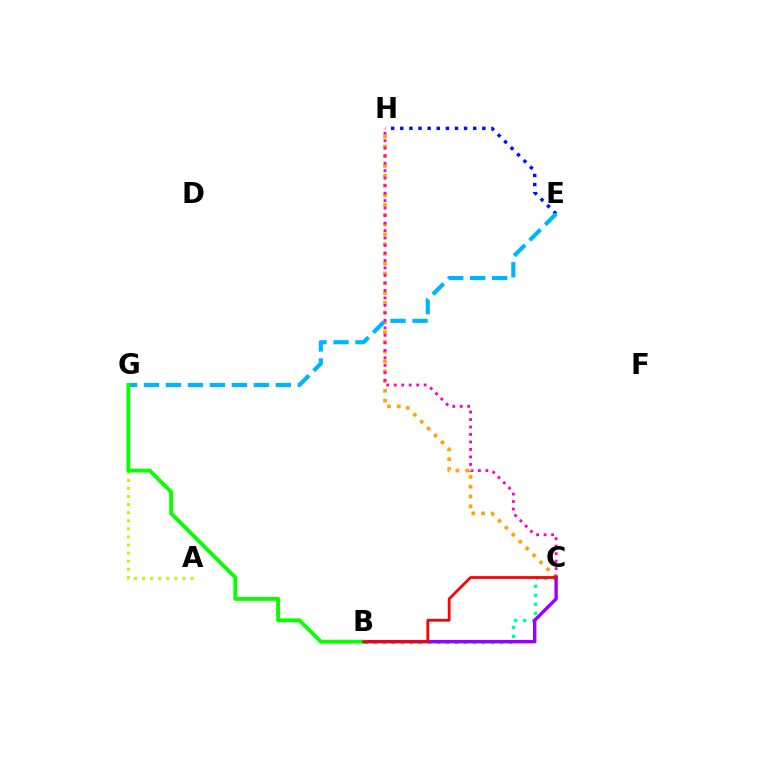{('C', 'H'): [{'color': '#ffa500', 'line_style': 'dotted', 'thickness': 2.66}, {'color': '#ff00bd', 'line_style': 'dotted', 'thickness': 2.03}], ('B', 'C'): [{'color': '#00ff9d', 'line_style': 'dotted', 'thickness': 2.45}, {'color': '#9b00ff', 'line_style': 'solid', 'thickness': 2.46}, {'color': '#ff0000', 'line_style': 'solid', 'thickness': 1.99}], ('A', 'G'): [{'color': '#b3ff00', 'line_style': 'dotted', 'thickness': 2.2}], ('E', 'H'): [{'color': '#0010ff', 'line_style': 'dotted', 'thickness': 2.48}], ('E', 'G'): [{'color': '#00b5ff', 'line_style': 'dashed', 'thickness': 2.99}], ('B', 'G'): [{'color': '#08ff00', 'line_style': 'solid', 'thickness': 2.77}]}